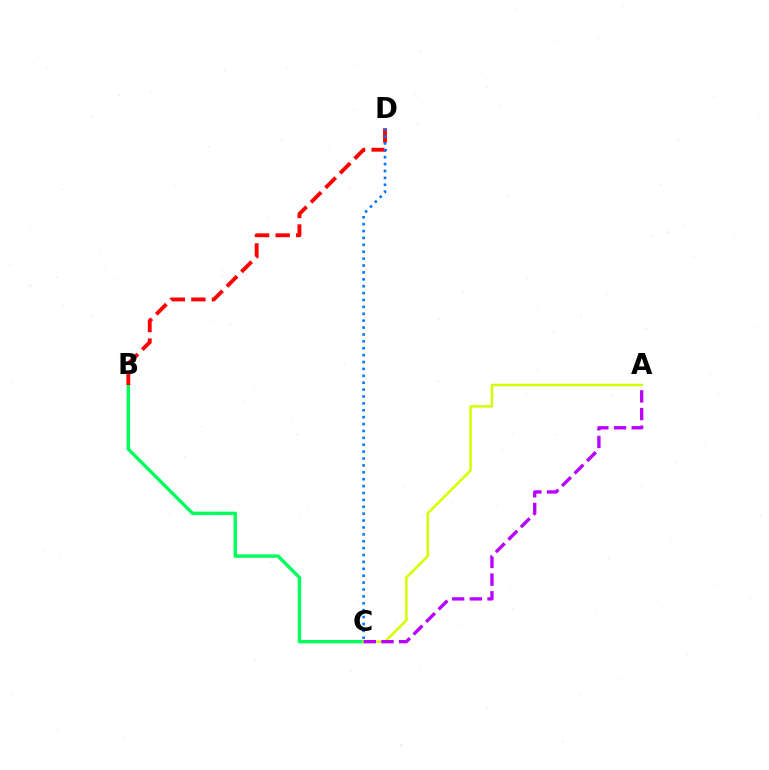{('B', 'C'): [{'color': '#00ff5c', 'line_style': 'solid', 'thickness': 2.45}], ('A', 'C'): [{'color': '#d1ff00', 'line_style': 'solid', 'thickness': 1.81}, {'color': '#b900ff', 'line_style': 'dashed', 'thickness': 2.4}], ('B', 'D'): [{'color': '#ff0000', 'line_style': 'dashed', 'thickness': 2.79}], ('C', 'D'): [{'color': '#0074ff', 'line_style': 'dotted', 'thickness': 1.87}]}